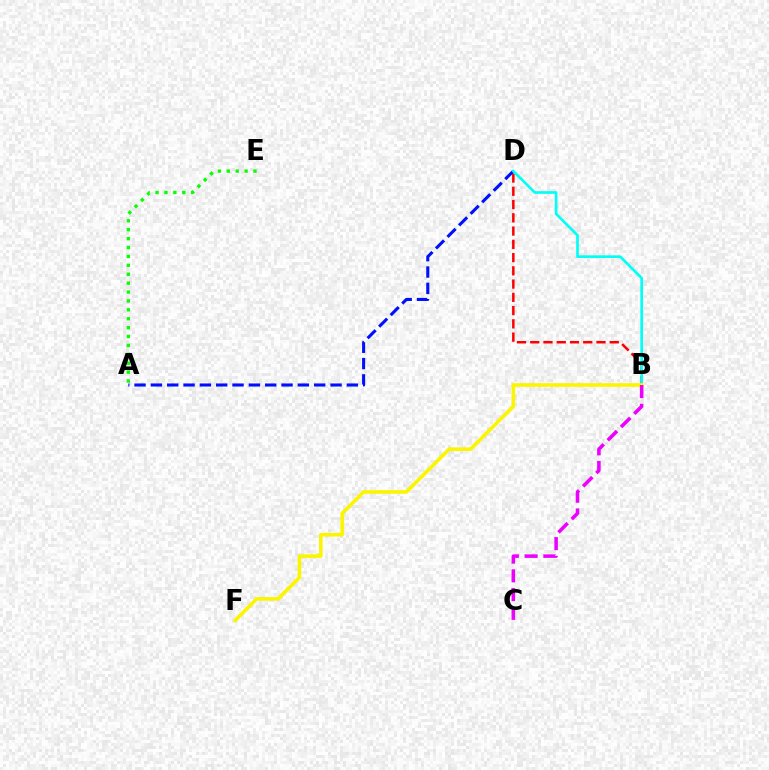{('B', 'D'): [{'color': '#ff0000', 'line_style': 'dashed', 'thickness': 1.8}, {'color': '#00fff6', 'line_style': 'solid', 'thickness': 1.92}], ('A', 'E'): [{'color': '#08ff00', 'line_style': 'dotted', 'thickness': 2.42}], ('A', 'D'): [{'color': '#0010ff', 'line_style': 'dashed', 'thickness': 2.22}], ('B', 'F'): [{'color': '#fcf500', 'line_style': 'solid', 'thickness': 2.6}], ('B', 'C'): [{'color': '#ee00ff', 'line_style': 'dashed', 'thickness': 2.55}]}